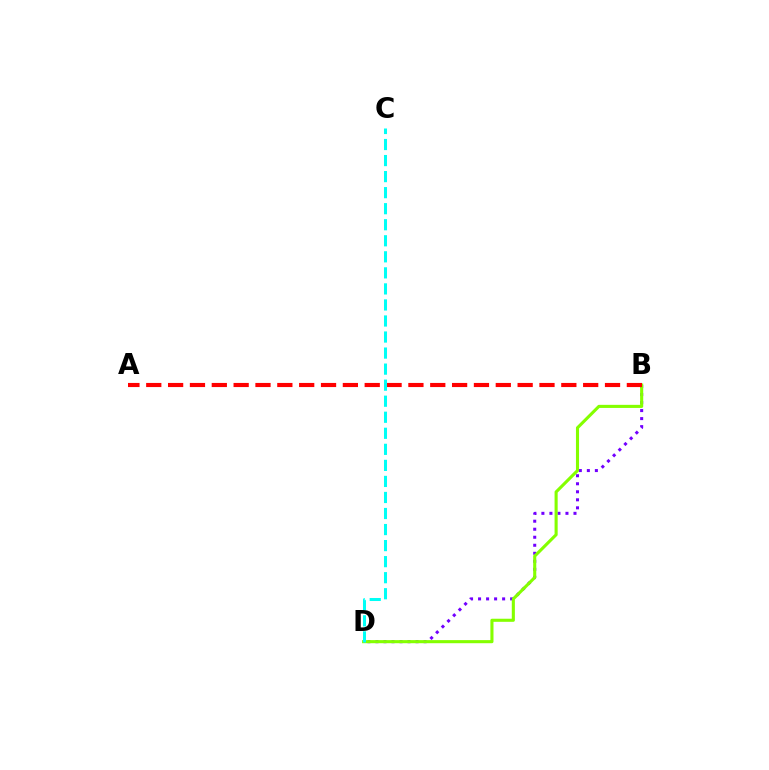{('B', 'D'): [{'color': '#7200ff', 'line_style': 'dotted', 'thickness': 2.18}, {'color': '#84ff00', 'line_style': 'solid', 'thickness': 2.22}], ('A', 'B'): [{'color': '#ff0000', 'line_style': 'dashed', 'thickness': 2.97}], ('C', 'D'): [{'color': '#00fff6', 'line_style': 'dashed', 'thickness': 2.18}]}